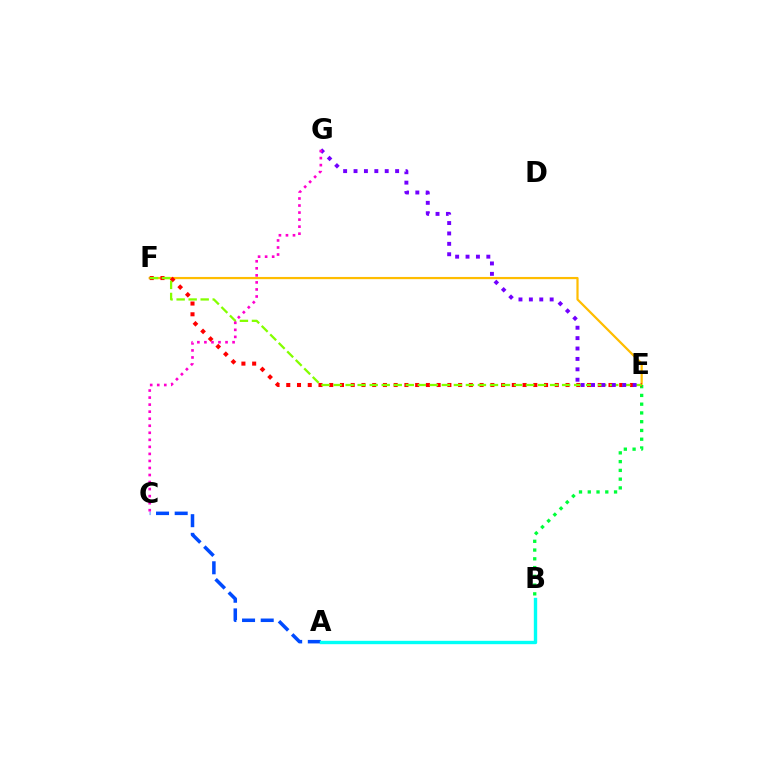{('E', 'F'): [{'color': '#ffbd00', 'line_style': 'solid', 'thickness': 1.59}, {'color': '#ff0000', 'line_style': 'dotted', 'thickness': 2.92}, {'color': '#84ff00', 'line_style': 'dashed', 'thickness': 1.63}], ('A', 'C'): [{'color': '#004bff', 'line_style': 'dashed', 'thickness': 2.53}], ('B', 'E'): [{'color': '#00ff39', 'line_style': 'dotted', 'thickness': 2.38}], ('A', 'B'): [{'color': '#00fff6', 'line_style': 'solid', 'thickness': 2.43}], ('E', 'G'): [{'color': '#7200ff', 'line_style': 'dotted', 'thickness': 2.83}], ('C', 'G'): [{'color': '#ff00cf', 'line_style': 'dotted', 'thickness': 1.91}]}